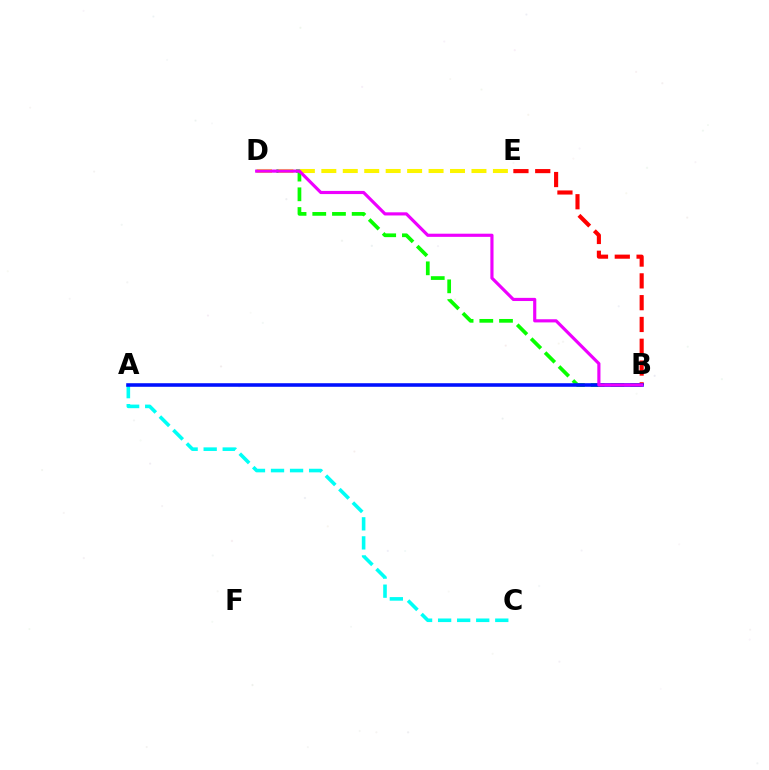{('B', 'D'): [{'color': '#08ff00', 'line_style': 'dashed', 'thickness': 2.68}, {'color': '#ee00ff', 'line_style': 'solid', 'thickness': 2.27}], ('B', 'E'): [{'color': '#ff0000', 'line_style': 'dashed', 'thickness': 2.96}], ('D', 'E'): [{'color': '#fcf500', 'line_style': 'dashed', 'thickness': 2.91}], ('A', 'C'): [{'color': '#00fff6', 'line_style': 'dashed', 'thickness': 2.59}], ('A', 'B'): [{'color': '#0010ff', 'line_style': 'solid', 'thickness': 2.57}]}